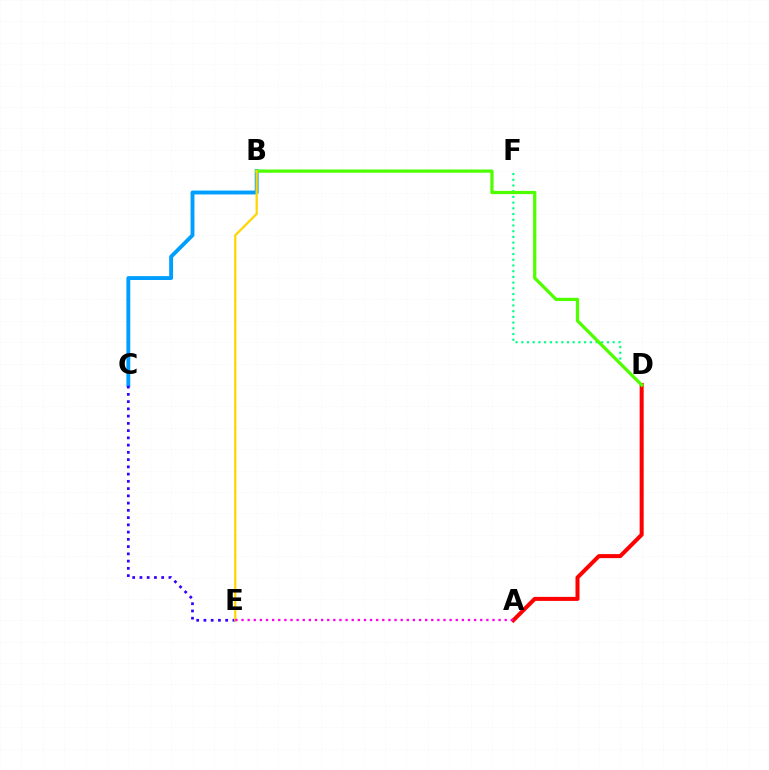{('B', 'C'): [{'color': '#009eff', 'line_style': 'solid', 'thickness': 2.79}], ('D', 'F'): [{'color': '#00ff86', 'line_style': 'dotted', 'thickness': 1.55}], ('A', 'D'): [{'color': '#ff0000', 'line_style': 'solid', 'thickness': 2.9}], ('B', 'D'): [{'color': '#4fff00', 'line_style': 'solid', 'thickness': 2.35}], ('C', 'E'): [{'color': '#3700ff', 'line_style': 'dotted', 'thickness': 1.97}], ('B', 'E'): [{'color': '#ffd500', 'line_style': 'solid', 'thickness': 1.61}], ('A', 'E'): [{'color': '#ff00ed', 'line_style': 'dotted', 'thickness': 1.66}]}